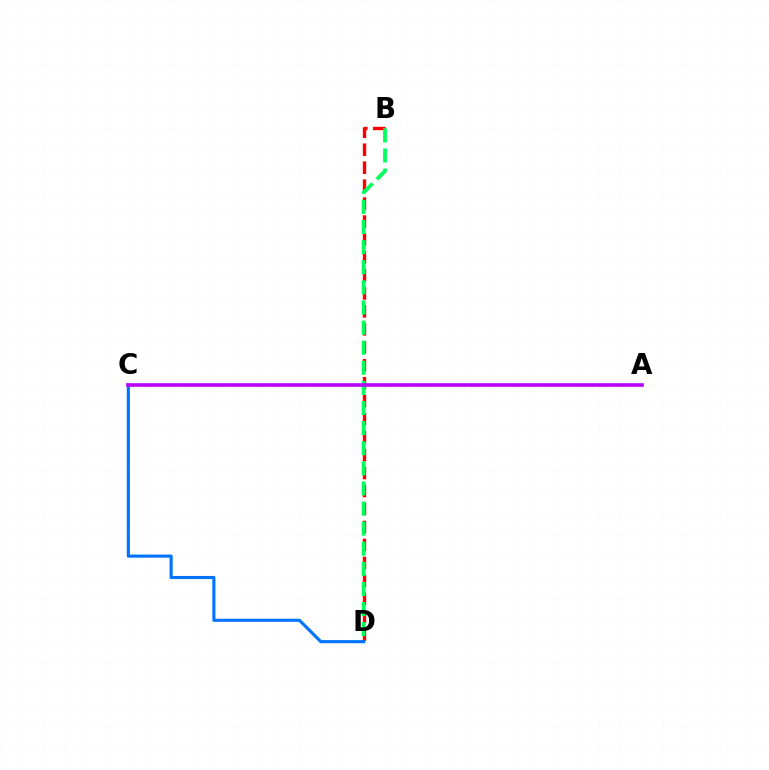{('B', 'D'): [{'color': '#ff0000', 'line_style': 'dashed', 'thickness': 2.44}, {'color': '#00ff5c', 'line_style': 'dashed', 'thickness': 2.73}], ('C', 'D'): [{'color': '#0074ff', 'line_style': 'solid', 'thickness': 2.25}], ('A', 'C'): [{'color': '#d1ff00', 'line_style': 'dashed', 'thickness': 1.94}, {'color': '#b900ff', 'line_style': 'solid', 'thickness': 2.6}]}